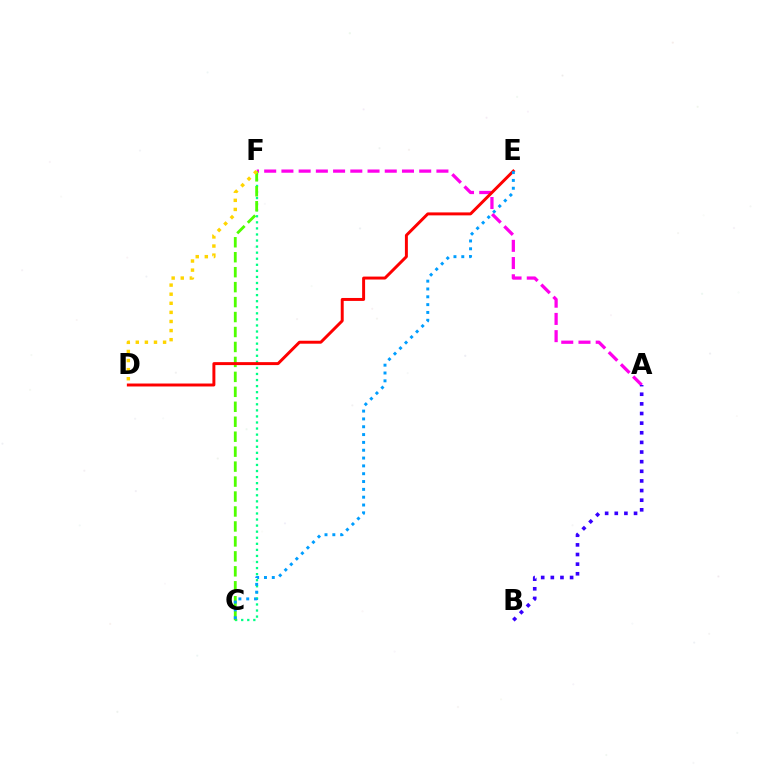{('A', 'F'): [{'color': '#ff00ed', 'line_style': 'dashed', 'thickness': 2.34}], ('C', 'F'): [{'color': '#00ff86', 'line_style': 'dotted', 'thickness': 1.65}, {'color': '#4fff00', 'line_style': 'dashed', 'thickness': 2.03}], ('D', 'E'): [{'color': '#ff0000', 'line_style': 'solid', 'thickness': 2.13}], ('C', 'E'): [{'color': '#009eff', 'line_style': 'dotted', 'thickness': 2.13}], ('D', 'F'): [{'color': '#ffd500', 'line_style': 'dotted', 'thickness': 2.47}], ('A', 'B'): [{'color': '#3700ff', 'line_style': 'dotted', 'thickness': 2.62}]}